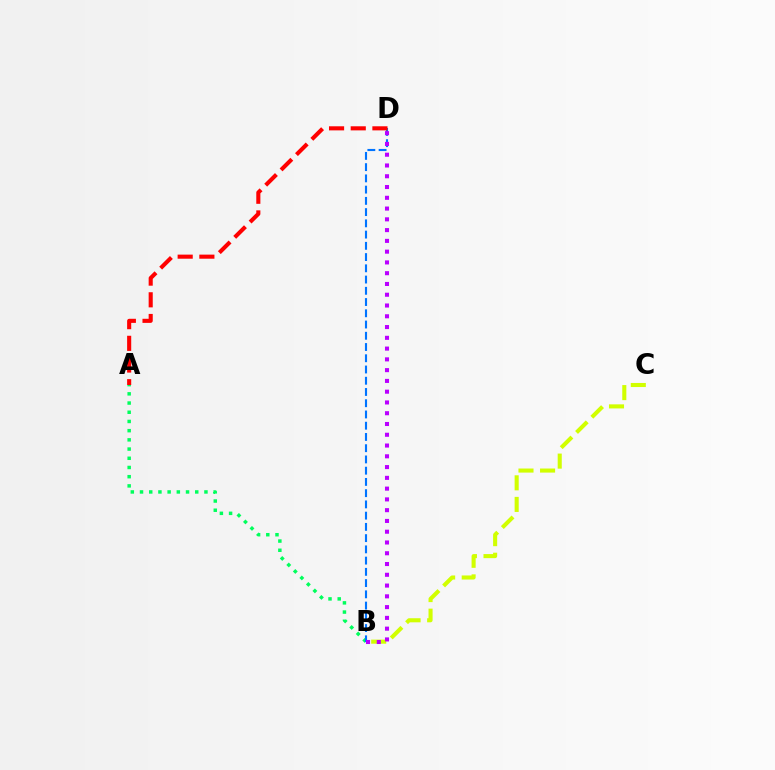{('B', 'C'): [{'color': '#d1ff00', 'line_style': 'dashed', 'thickness': 2.93}], ('A', 'B'): [{'color': '#00ff5c', 'line_style': 'dotted', 'thickness': 2.5}], ('B', 'D'): [{'color': '#0074ff', 'line_style': 'dashed', 'thickness': 1.53}, {'color': '#b900ff', 'line_style': 'dotted', 'thickness': 2.93}], ('A', 'D'): [{'color': '#ff0000', 'line_style': 'dashed', 'thickness': 2.95}]}